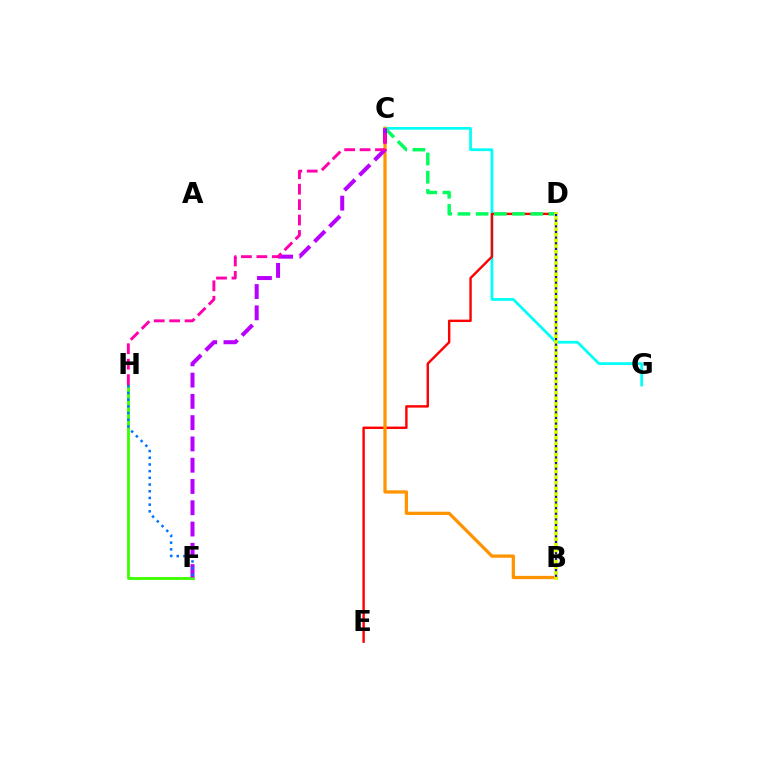{('C', 'G'): [{'color': '#00fff6', 'line_style': 'solid', 'thickness': 1.97}], ('D', 'E'): [{'color': '#ff0000', 'line_style': 'solid', 'thickness': 1.73}], ('F', 'H'): [{'color': '#3dff00', 'line_style': 'solid', 'thickness': 2.03}, {'color': '#0074ff', 'line_style': 'dotted', 'thickness': 1.82}], ('B', 'C'): [{'color': '#ff9400', 'line_style': 'solid', 'thickness': 2.35}], ('C', 'D'): [{'color': '#00ff5c', 'line_style': 'dashed', 'thickness': 2.47}], ('C', 'F'): [{'color': '#b900ff', 'line_style': 'dashed', 'thickness': 2.89}], ('B', 'D'): [{'color': '#d1ff00', 'line_style': 'solid', 'thickness': 2.6}, {'color': '#2500ff', 'line_style': 'dotted', 'thickness': 1.53}], ('C', 'H'): [{'color': '#ff00ac', 'line_style': 'dashed', 'thickness': 2.1}]}